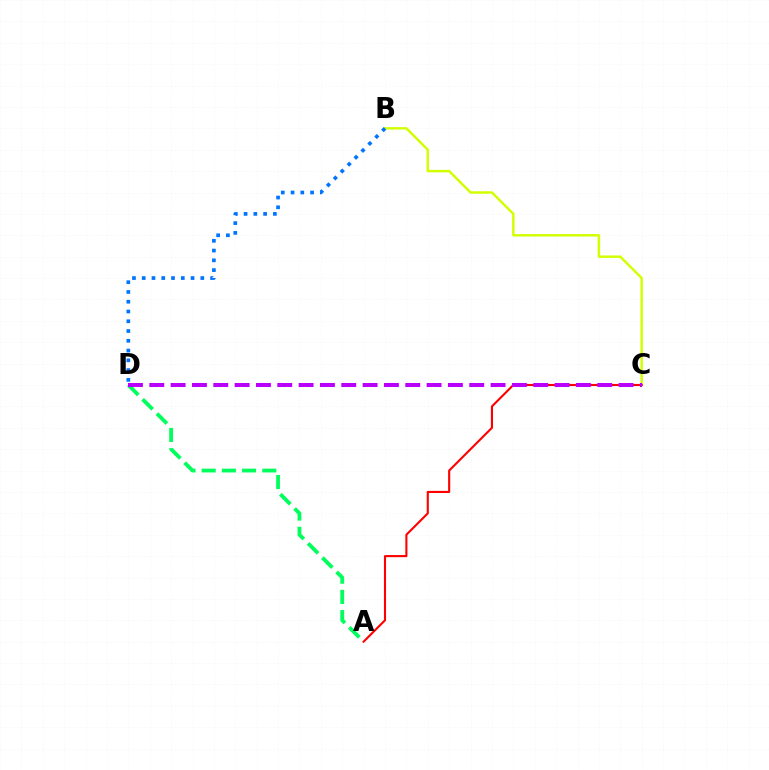{('B', 'C'): [{'color': '#d1ff00', 'line_style': 'solid', 'thickness': 1.76}], ('B', 'D'): [{'color': '#0074ff', 'line_style': 'dotted', 'thickness': 2.65}], ('A', 'C'): [{'color': '#ff0000', 'line_style': 'solid', 'thickness': 1.52}], ('A', 'D'): [{'color': '#00ff5c', 'line_style': 'dashed', 'thickness': 2.75}], ('C', 'D'): [{'color': '#b900ff', 'line_style': 'dashed', 'thickness': 2.9}]}